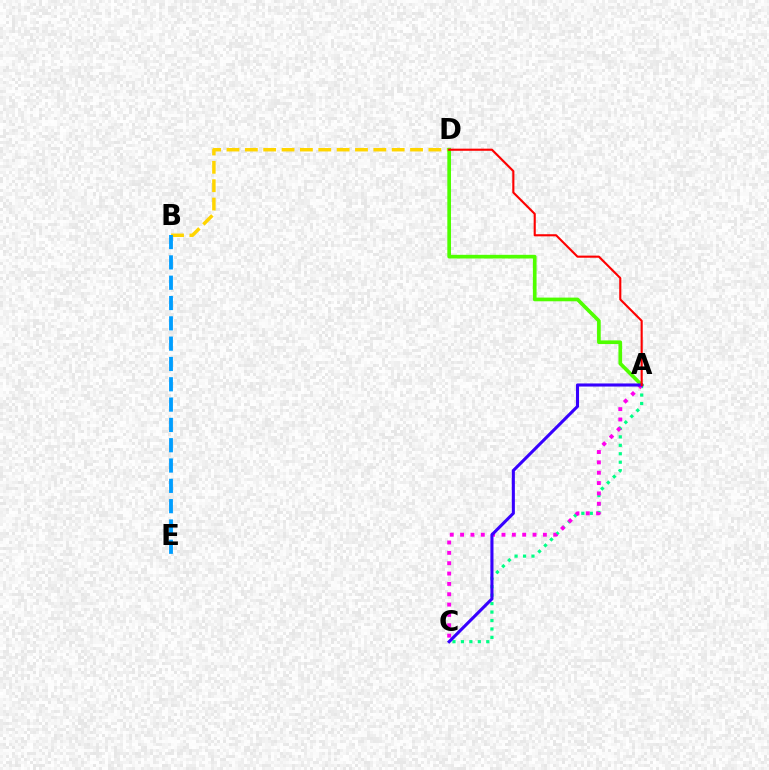{('B', 'D'): [{'color': '#ffd500', 'line_style': 'dashed', 'thickness': 2.49}], ('A', 'D'): [{'color': '#4fff00', 'line_style': 'solid', 'thickness': 2.65}, {'color': '#ff0000', 'line_style': 'solid', 'thickness': 1.53}], ('A', 'C'): [{'color': '#00ff86', 'line_style': 'dotted', 'thickness': 2.3}, {'color': '#ff00ed', 'line_style': 'dotted', 'thickness': 2.81}, {'color': '#3700ff', 'line_style': 'solid', 'thickness': 2.22}], ('B', 'E'): [{'color': '#009eff', 'line_style': 'dashed', 'thickness': 2.76}]}